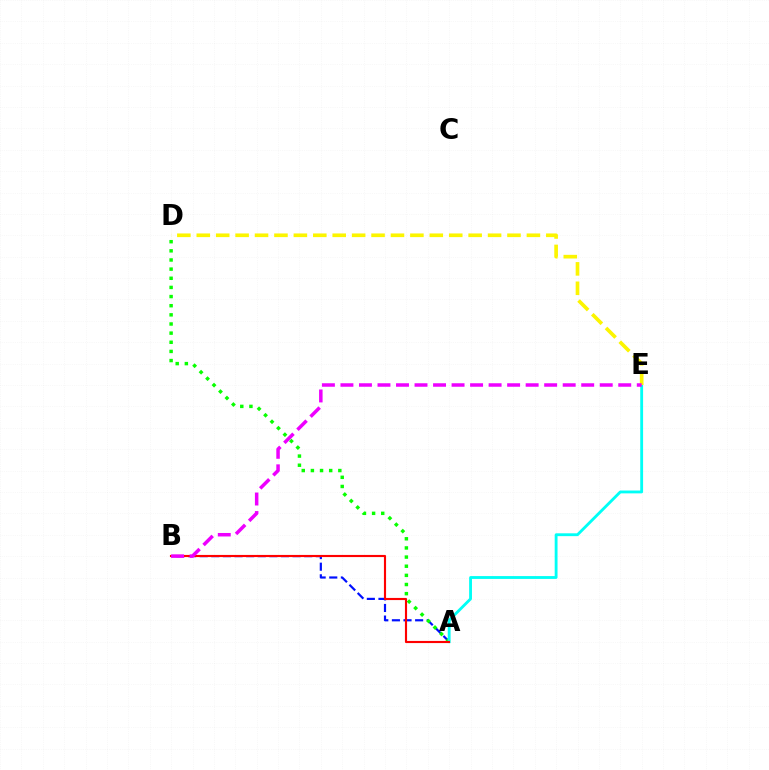{('A', 'B'): [{'color': '#0010ff', 'line_style': 'dashed', 'thickness': 1.58}, {'color': '#ff0000', 'line_style': 'solid', 'thickness': 1.54}], ('A', 'D'): [{'color': '#08ff00', 'line_style': 'dotted', 'thickness': 2.48}], ('A', 'E'): [{'color': '#00fff6', 'line_style': 'solid', 'thickness': 2.05}], ('D', 'E'): [{'color': '#fcf500', 'line_style': 'dashed', 'thickness': 2.64}], ('B', 'E'): [{'color': '#ee00ff', 'line_style': 'dashed', 'thickness': 2.52}]}